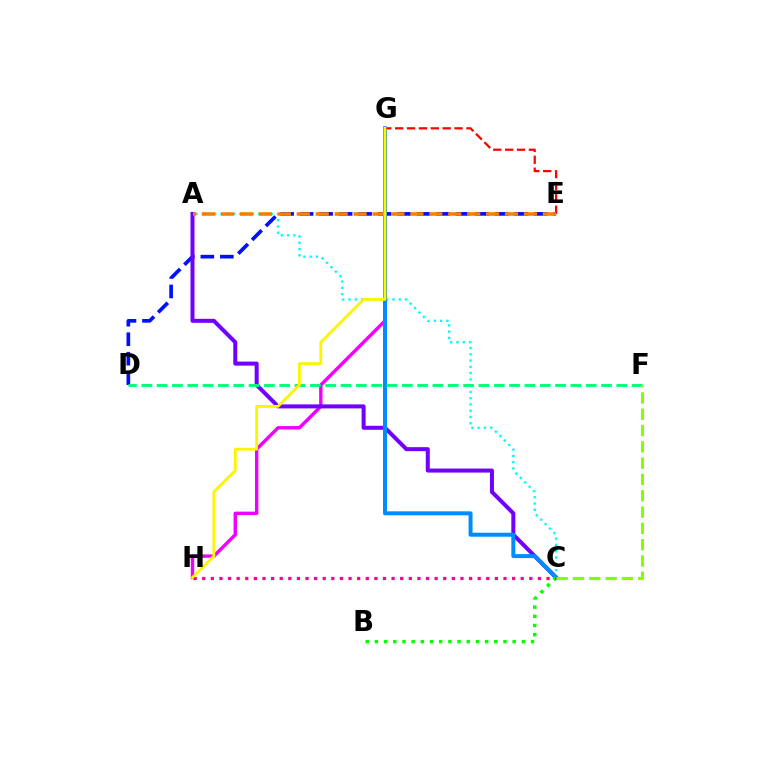{('D', 'E'): [{'color': '#0010ff', 'line_style': 'dashed', 'thickness': 2.65}], ('A', 'C'): [{'color': '#00fff6', 'line_style': 'dotted', 'thickness': 1.71}, {'color': '#7200ff', 'line_style': 'solid', 'thickness': 2.89}], ('G', 'H'): [{'color': '#ee00ff', 'line_style': 'solid', 'thickness': 2.45}, {'color': '#fcf500', 'line_style': 'solid', 'thickness': 2.03}], ('C', 'G'): [{'color': '#008cff', 'line_style': 'solid', 'thickness': 2.87}], ('D', 'F'): [{'color': '#00ff74', 'line_style': 'dashed', 'thickness': 2.08}], ('E', 'G'): [{'color': '#ff0000', 'line_style': 'dashed', 'thickness': 1.61}], ('B', 'C'): [{'color': '#08ff00', 'line_style': 'dotted', 'thickness': 2.5}], ('A', 'E'): [{'color': '#ff7c00', 'line_style': 'dashed', 'thickness': 2.57}], ('C', 'H'): [{'color': '#ff0094', 'line_style': 'dotted', 'thickness': 2.34}], ('C', 'F'): [{'color': '#84ff00', 'line_style': 'dashed', 'thickness': 2.21}]}